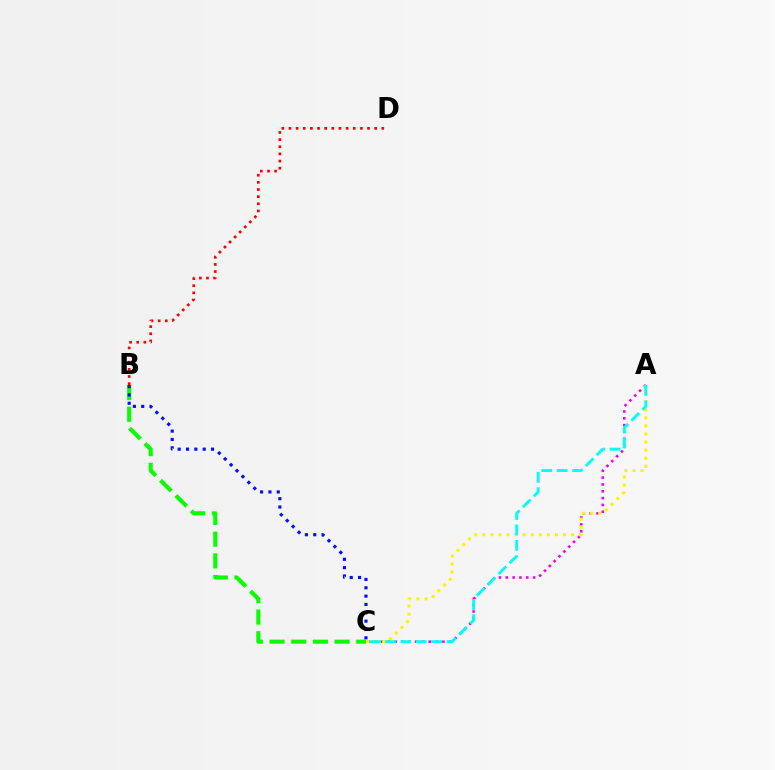{('B', 'C'): [{'color': '#08ff00', 'line_style': 'dashed', 'thickness': 2.94}, {'color': '#0010ff', 'line_style': 'dotted', 'thickness': 2.27}], ('B', 'D'): [{'color': '#ff0000', 'line_style': 'dotted', 'thickness': 1.94}], ('A', 'C'): [{'color': '#ee00ff', 'line_style': 'dotted', 'thickness': 1.86}, {'color': '#fcf500', 'line_style': 'dotted', 'thickness': 2.19}, {'color': '#00fff6', 'line_style': 'dashed', 'thickness': 2.09}]}